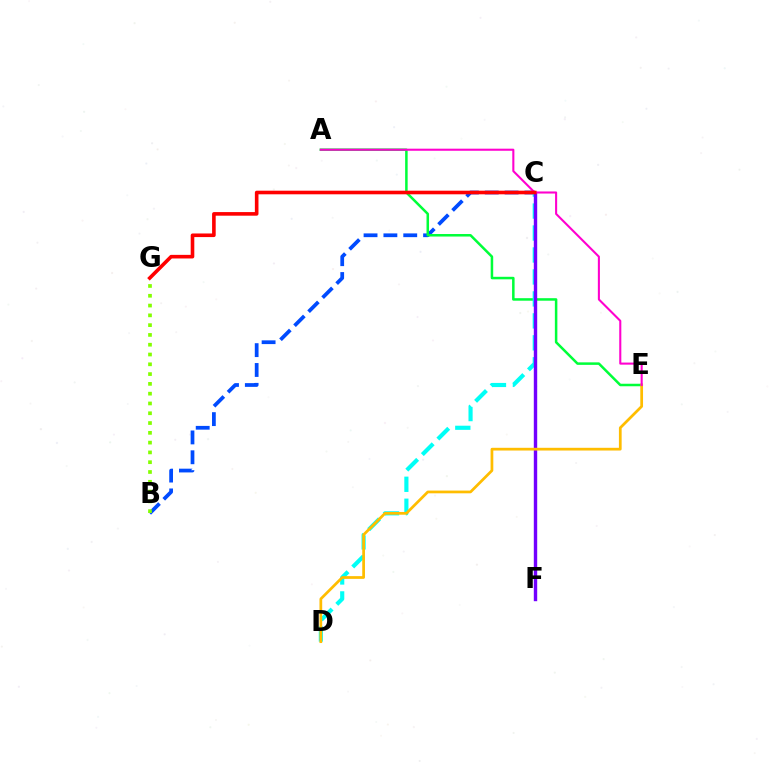{('B', 'C'): [{'color': '#004bff', 'line_style': 'dashed', 'thickness': 2.7}], ('A', 'E'): [{'color': '#00ff39', 'line_style': 'solid', 'thickness': 1.81}, {'color': '#ff00cf', 'line_style': 'solid', 'thickness': 1.5}], ('C', 'D'): [{'color': '#00fff6', 'line_style': 'dashed', 'thickness': 2.98}], ('C', 'F'): [{'color': '#7200ff', 'line_style': 'solid', 'thickness': 2.45}], ('D', 'E'): [{'color': '#ffbd00', 'line_style': 'solid', 'thickness': 1.97}], ('B', 'G'): [{'color': '#84ff00', 'line_style': 'dotted', 'thickness': 2.66}], ('C', 'G'): [{'color': '#ff0000', 'line_style': 'solid', 'thickness': 2.6}]}